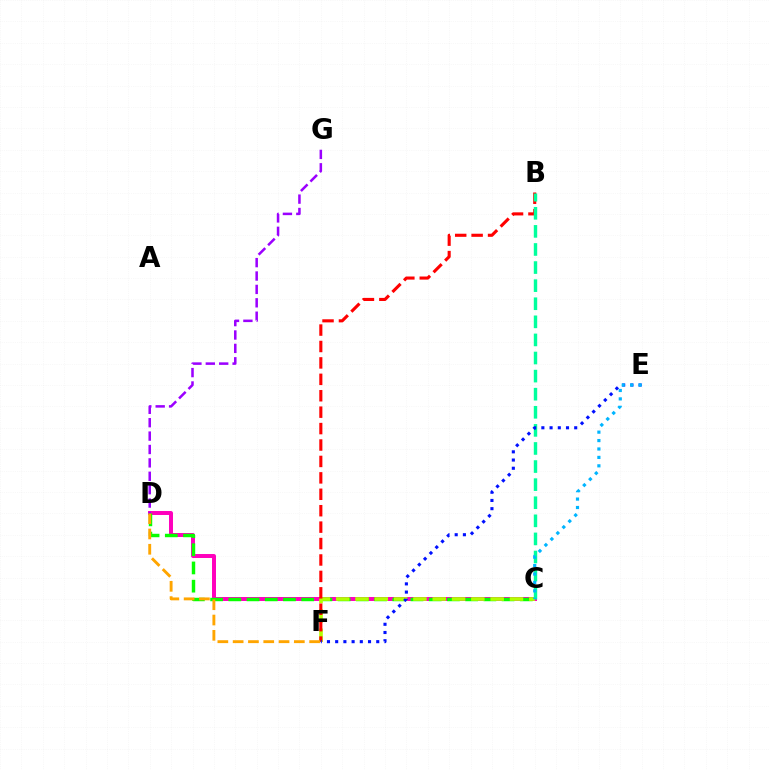{('C', 'D'): [{'color': '#ff00bd', 'line_style': 'solid', 'thickness': 2.86}, {'color': '#08ff00', 'line_style': 'dashed', 'thickness': 2.47}], ('C', 'F'): [{'color': '#b3ff00', 'line_style': 'dashed', 'thickness': 2.62}], ('B', 'F'): [{'color': '#ff0000', 'line_style': 'dashed', 'thickness': 2.23}], ('D', 'F'): [{'color': '#ffa500', 'line_style': 'dashed', 'thickness': 2.08}], ('B', 'C'): [{'color': '#00ff9d', 'line_style': 'dashed', 'thickness': 2.46}], ('D', 'G'): [{'color': '#9b00ff', 'line_style': 'dashed', 'thickness': 1.82}], ('E', 'F'): [{'color': '#0010ff', 'line_style': 'dotted', 'thickness': 2.23}], ('C', 'E'): [{'color': '#00b5ff', 'line_style': 'dotted', 'thickness': 2.29}]}